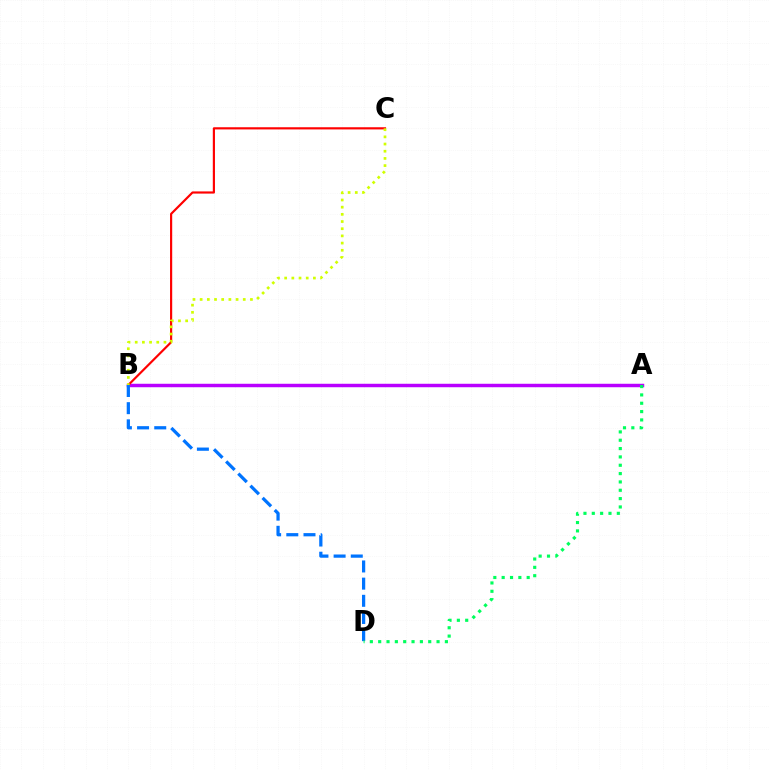{('A', 'B'): [{'color': '#b900ff', 'line_style': 'solid', 'thickness': 2.49}], ('B', 'C'): [{'color': '#ff0000', 'line_style': 'solid', 'thickness': 1.57}, {'color': '#d1ff00', 'line_style': 'dotted', 'thickness': 1.95}], ('B', 'D'): [{'color': '#0074ff', 'line_style': 'dashed', 'thickness': 2.33}], ('A', 'D'): [{'color': '#00ff5c', 'line_style': 'dotted', 'thickness': 2.27}]}